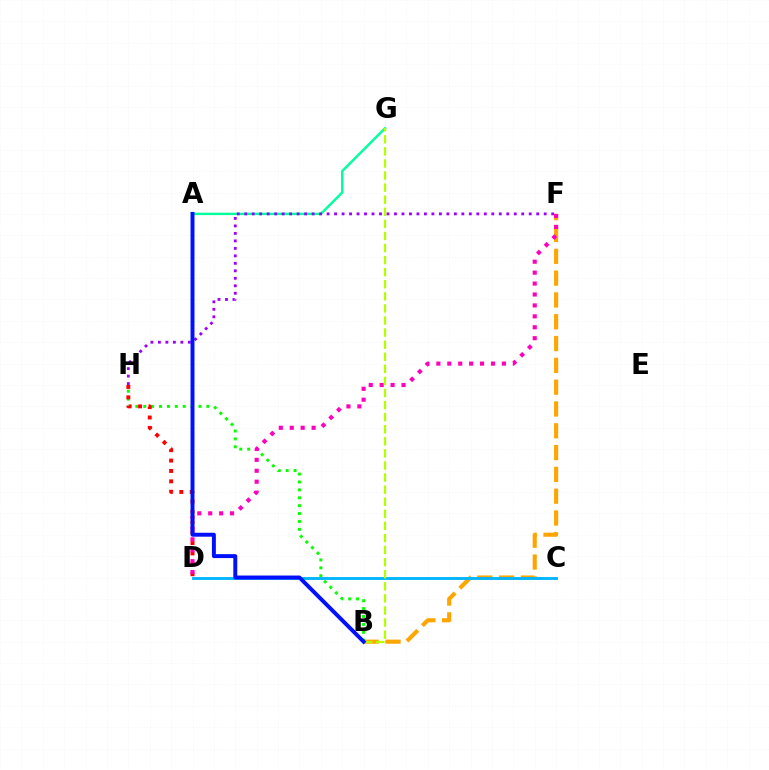{('B', 'F'): [{'color': '#ffa500', 'line_style': 'dashed', 'thickness': 2.96}], ('A', 'G'): [{'color': '#00ff9d', 'line_style': 'solid', 'thickness': 1.76}], ('B', 'H'): [{'color': '#08ff00', 'line_style': 'dotted', 'thickness': 2.14}], ('C', 'D'): [{'color': '#00b5ff', 'line_style': 'solid', 'thickness': 2.06}], ('F', 'H'): [{'color': '#9b00ff', 'line_style': 'dotted', 'thickness': 2.03}], ('D', 'H'): [{'color': '#ff0000', 'line_style': 'dotted', 'thickness': 2.82}], ('D', 'F'): [{'color': '#ff00bd', 'line_style': 'dotted', 'thickness': 2.97}], ('B', 'G'): [{'color': '#b3ff00', 'line_style': 'dashed', 'thickness': 1.64}], ('A', 'B'): [{'color': '#0010ff', 'line_style': 'solid', 'thickness': 2.83}]}